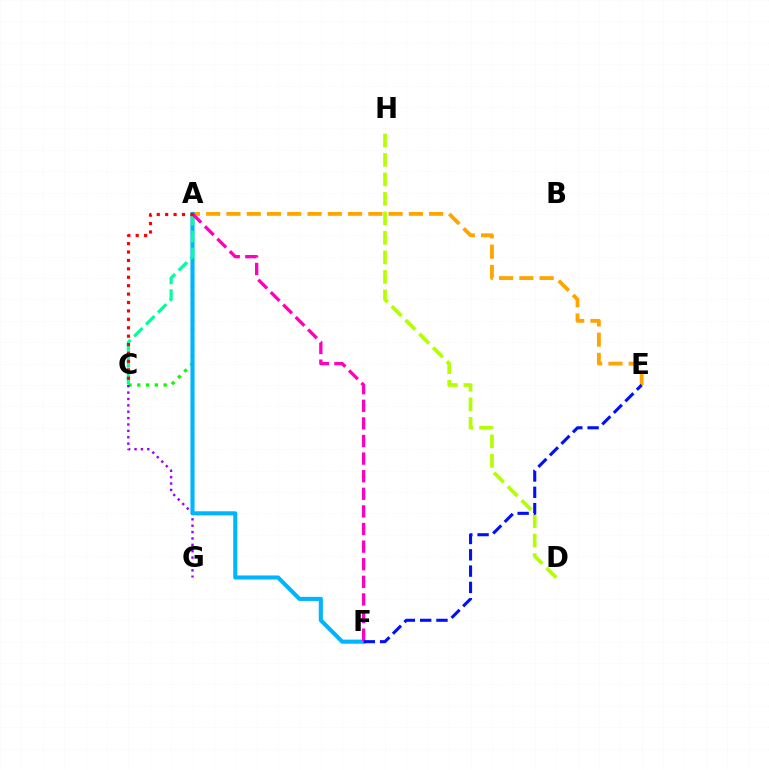{('A', 'C'): [{'color': '#08ff00', 'line_style': 'dotted', 'thickness': 2.39}, {'color': '#00ff9d', 'line_style': 'dashed', 'thickness': 2.29}, {'color': '#ff0000', 'line_style': 'dotted', 'thickness': 2.29}], ('D', 'H'): [{'color': '#b3ff00', 'line_style': 'dashed', 'thickness': 2.65}], ('C', 'G'): [{'color': '#9b00ff', 'line_style': 'dotted', 'thickness': 1.73}], ('A', 'E'): [{'color': '#ffa500', 'line_style': 'dashed', 'thickness': 2.75}], ('A', 'F'): [{'color': '#00b5ff', 'line_style': 'solid', 'thickness': 2.95}, {'color': '#ff00bd', 'line_style': 'dashed', 'thickness': 2.39}], ('E', 'F'): [{'color': '#0010ff', 'line_style': 'dashed', 'thickness': 2.22}]}